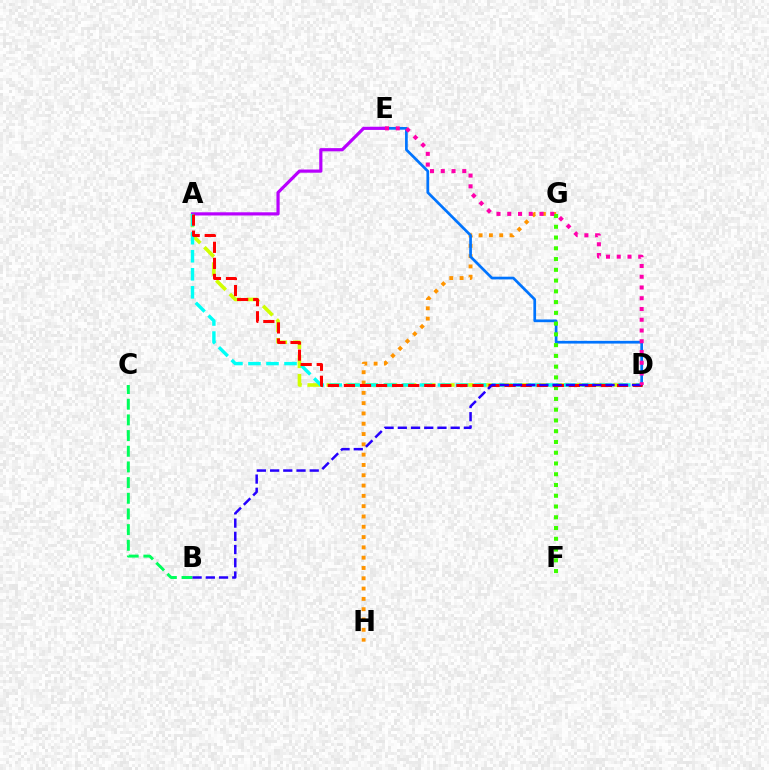{('G', 'H'): [{'color': '#ff9400', 'line_style': 'dotted', 'thickness': 2.8}], ('A', 'D'): [{'color': '#d1ff00', 'line_style': 'dashed', 'thickness': 2.6}, {'color': '#00fff6', 'line_style': 'dashed', 'thickness': 2.45}, {'color': '#ff0000', 'line_style': 'dashed', 'thickness': 2.18}], ('D', 'E'): [{'color': '#0074ff', 'line_style': 'solid', 'thickness': 1.95}, {'color': '#ff00ac', 'line_style': 'dotted', 'thickness': 2.92}], ('A', 'E'): [{'color': '#b900ff', 'line_style': 'solid', 'thickness': 2.29}], ('F', 'G'): [{'color': '#3dff00', 'line_style': 'dotted', 'thickness': 2.92}], ('B', 'C'): [{'color': '#00ff5c', 'line_style': 'dashed', 'thickness': 2.13}], ('B', 'D'): [{'color': '#2500ff', 'line_style': 'dashed', 'thickness': 1.8}]}